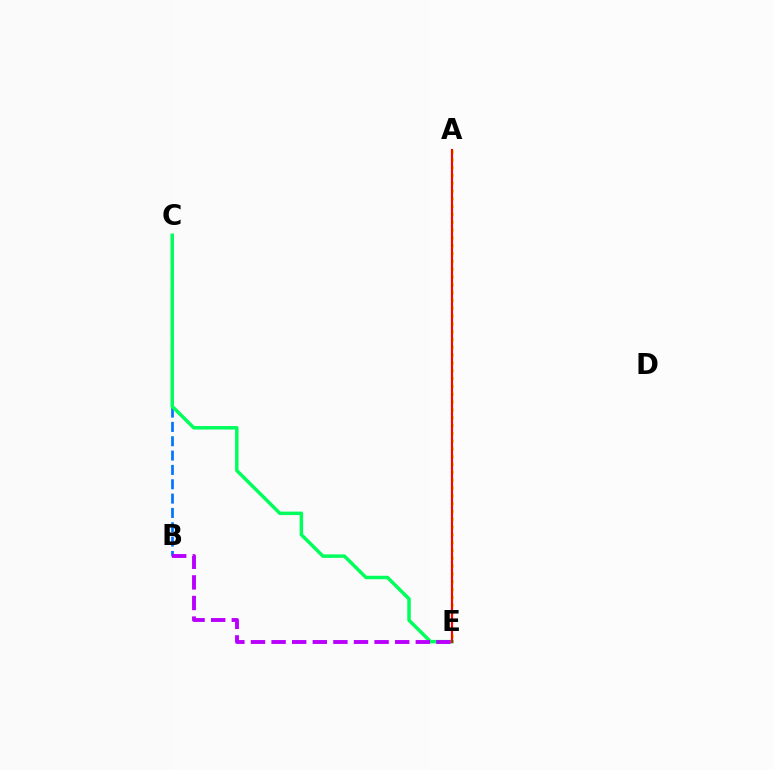{('A', 'E'): [{'color': '#d1ff00', 'line_style': 'dotted', 'thickness': 2.12}, {'color': '#ff0000', 'line_style': 'solid', 'thickness': 1.56}], ('B', 'C'): [{'color': '#0074ff', 'line_style': 'dashed', 'thickness': 1.95}], ('C', 'E'): [{'color': '#00ff5c', 'line_style': 'solid', 'thickness': 2.51}], ('B', 'E'): [{'color': '#b900ff', 'line_style': 'dashed', 'thickness': 2.8}]}